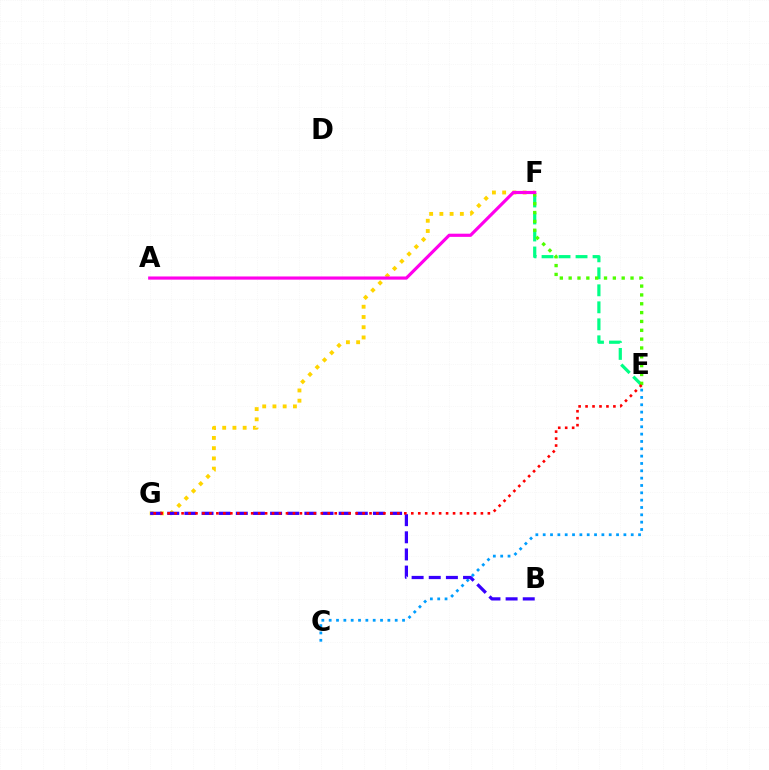{('E', 'F'): [{'color': '#00ff86', 'line_style': 'dashed', 'thickness': 2.31}, {'color': '#4fff00', 'line_style': 'dotted', 'thickness': 2.4}], ('F', 'G'): [{'color': '#ffd500', 'line_style': 'dotted', 'thickness': 2.78}], ('C', 'E'): [{'color': '#009eff', 'line_style': 'dotted', 'thickness': 1.99}], ('B', 'G'): [{'color': '#3700ff', 'line_style': 'dashed', 'thickness': 2.33}], ('A', 'F'): [{'color': '#ff00ed', 'line_style': 'solid', 'thickness': 2.28}], ('E', 'G'): [{'color': '#ff0000', 'line_style': 'dotted', 'thickness': 1.89}]}